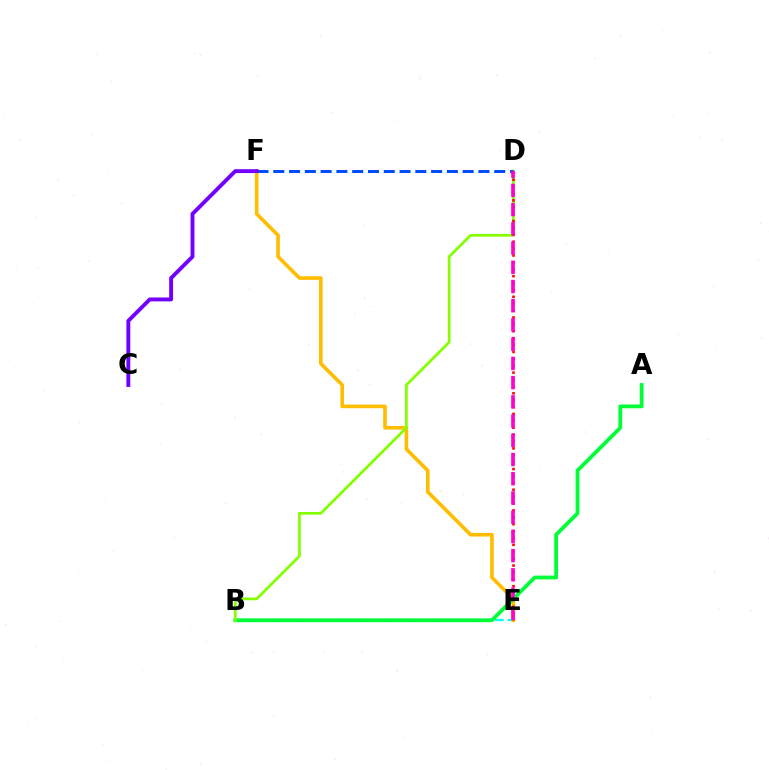{('B', 'E'): [{'color': '#00fff6', 'line_style': 'dashed', 'thickness': 1.68}], ('E', 'F'): [{'color': '#ffbd00', 'line_style': 'solid', 'thickness': 2.61}], ('A', 'B'): [{'color': '#00ff39', 'line_style': 'solid', 'thickness': 2.73}], ('B', 'D'): [{'color': '#84ff00', 'line_style': 'solid', 'thickness': 1.97}], ('D', 'F'): [{'color': '#004bff', 'line_style': 'dashed', 'thickness': 2.14}], ('D', 'E'): [{'color': '#ff0000', 'line_style': 'dotted', 'thickness': 1.87}, {'color': '#ff00cf', 'line_style': 'dashed', 'thickness': 2.61}], ('C', 'F'): [{'color': '#7200ff', 'line_style': 'solid', 'thickness': 2.8}]}